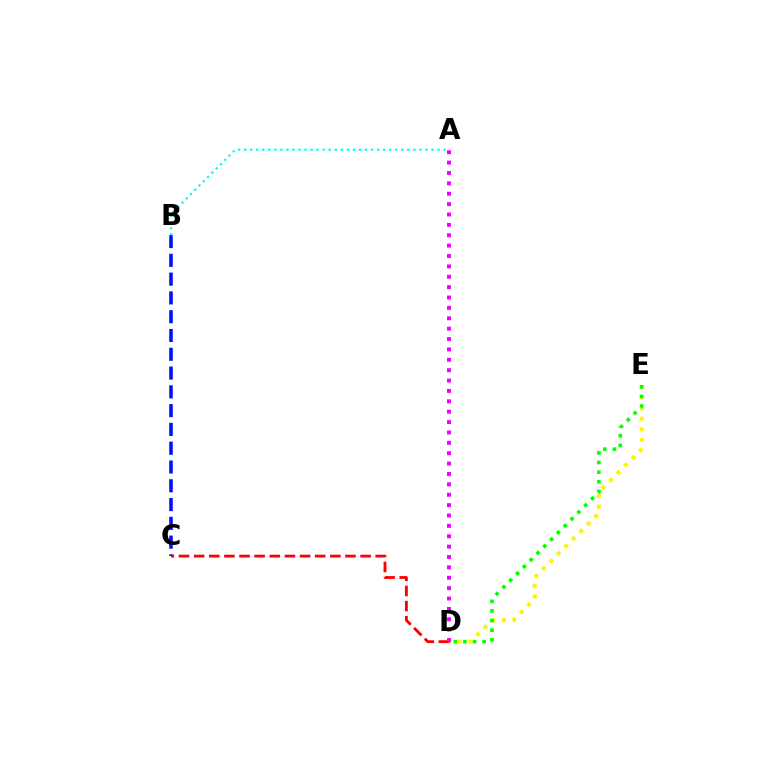{('D', 'E'): [{'color': '#fcf500', 'line_style': 'dotted', 'thickness': 2.87}, {'color': '#08ff00', 'line_style': 'dotted', 'thickness': 2.62}], ('C', 'D'): [{'color': '#ff0000', 'line_style': 'dashed', 'thickness': 2.06}], ('B', 'C'): [{'color': '#0010ff', 'line_style': 'dashed', 'thickness': 2.55}], ('A', 'B'): [{'color': '#00fff6', 'line_style': 'dotted', 'thickness': 1.64}], ('A', 'D'): [{'color': '#ee00ff', 'line_style': 'dotted', 'thickness': 2.82}]}